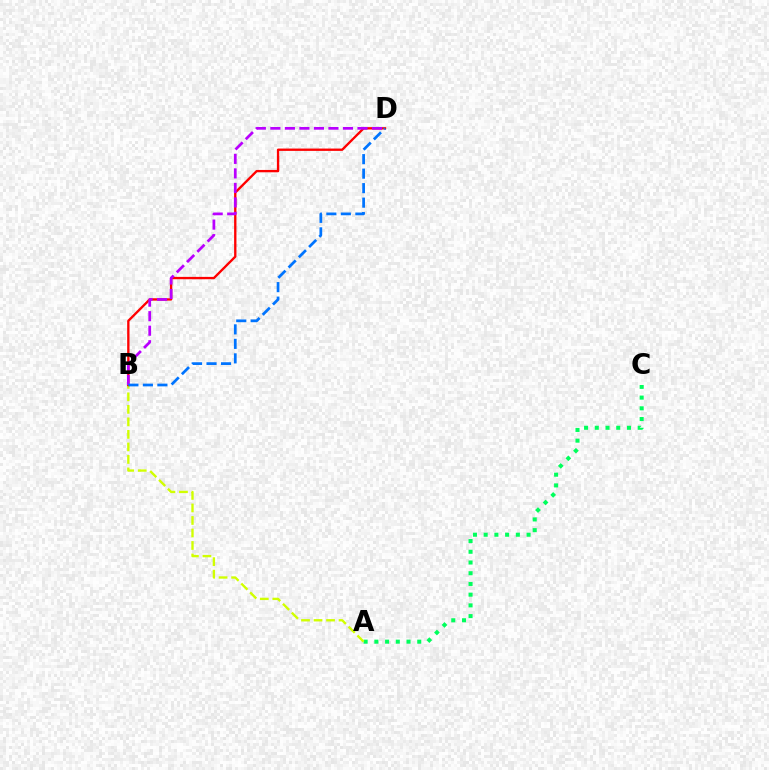{('A', 'C'): [{'color': '#00ff5c', 'line_style': 'dotted', 'thickness': 2.91}], ('A', 'B'): [{'color': '#d1ff00', 'line_style': 'dashed', 'thickness': 1.7}], ('B', 'D'): [{'color': '#ff0000', 'line_style': 'solid', 'thickness': 1.68}, {'color': '#b900ff', 'line_style': 'dashed', 'thickness': 1.97}, {'color': '#0074ff', 'line_style': 'dashed', 'thickness': 1.97}]}